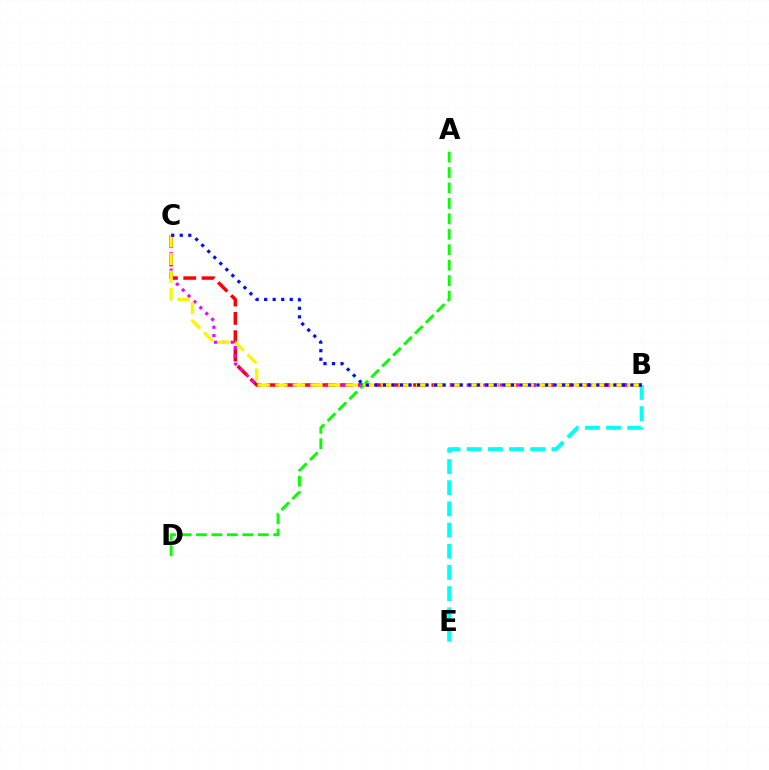{('B', 'E'): [{'color': '#00fff6', 'line_style': 'dashed', 'thickness': 2.88}], ('B', 'C'): [{'color': '#ff0000', 'line_style': 'dashed', 'thickness': 2.49}, {'color': '#ee00ff', 'line_style': 'dotted', 'thickness': 2.26}, {'color': '#fcf500', 'line_style': 'dashed', 'thickness': 2.39}, {'color': '#0010ff', 'line_style': 'dotted', 'thickness': 2.32}], ('A', 'D'): [{'color': '#08ff00', 'line_style': 'dashed', 'thickness': 2.1}]}